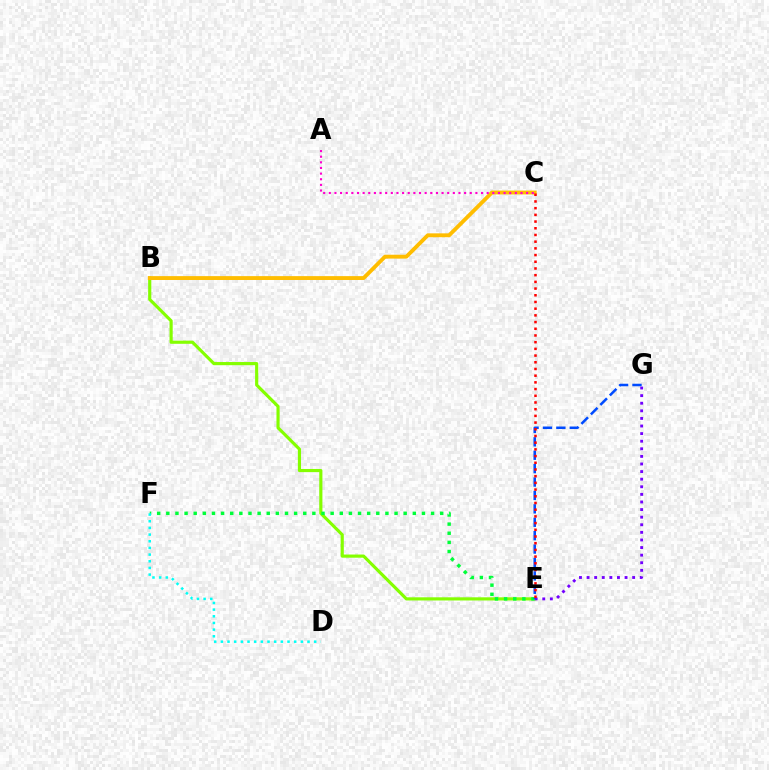{('B', 'E'): [{'color': '#84ff00', 'line_style': 'solid', 'thickness': 2.27}], ('E', 'F'): [{'color': '#00ff39', 'line_style': 'dotted', 'thickness': 2.48}], ('B', 'C'): [{'color': '#ffbd00', 'line_style': 'solid', 'thickness': 2.78}], ('D', 'F'): [{'color': '#00fff6', 'line_style': 'dotted', 'thickness': 1.81}], ('E', 'G'): [{'color': '#7200ff', 'line_style': 'dotted', 'thickness': 2.06}, {'color': '#004bff', 'line_style': 'dashed', 'thickness': 1.82}], ('A', 'C'): [{'color': '#ff00cf', 'line_style': 'dotted', 'thickness': 1.53}], ('C', 'E'): [{'color': '#ff0000', 'line_style': 'dotted', 'thickness': 1.82}]}